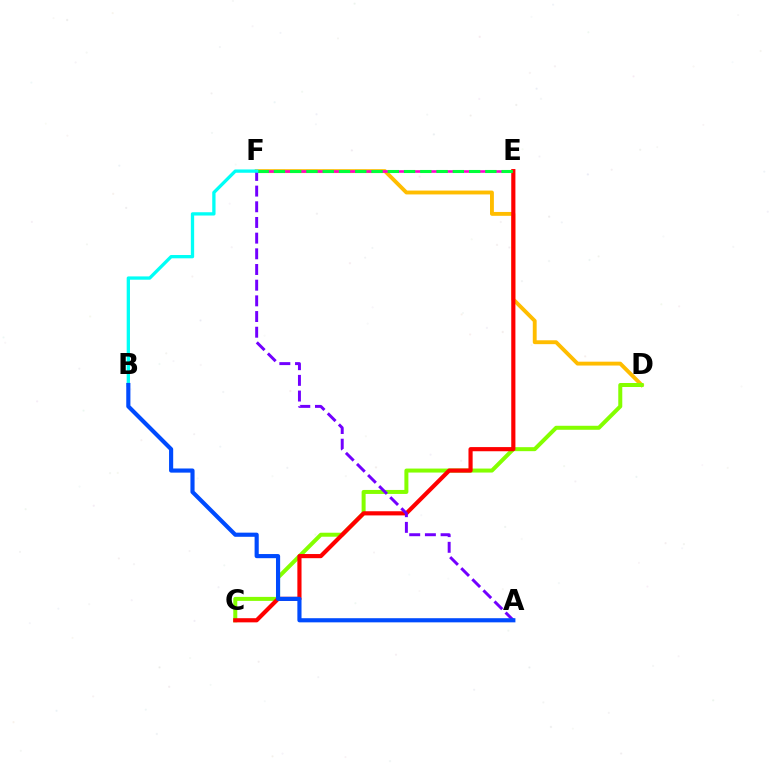{('D', 'F'): [{'color': '#ffbd00', 'line_style': 'solid', 'thickness': 2.79}], ('C', 'D'): [{'color': '#84ff00', 'line_style': 'solid', 'thickness': 2.88}], ('E', 'F'): [{'color': '#ff00cf', 'line_style': 'solid', 'thickness': 1.88}, {'color': '#00ff39', 'line_style': 'dashed', 'thickness': 2.21}], ('C', 'E'): [{'color': '#ff0000', 'line_style': 'solid', 'thickness': 2.99}], ('A', 'F'): [{'color': '#7200ff', 'line_style': 'dashed', 'thickness': 2.13}], ('B', 'F'): [{'color': '#00fff6', 'line_style': 'solid', 'thickness': 2.38}], ('A', 'B'): [{'color': '#004bff', 'line_style': 'solid', 'thickness': 2.98}]}